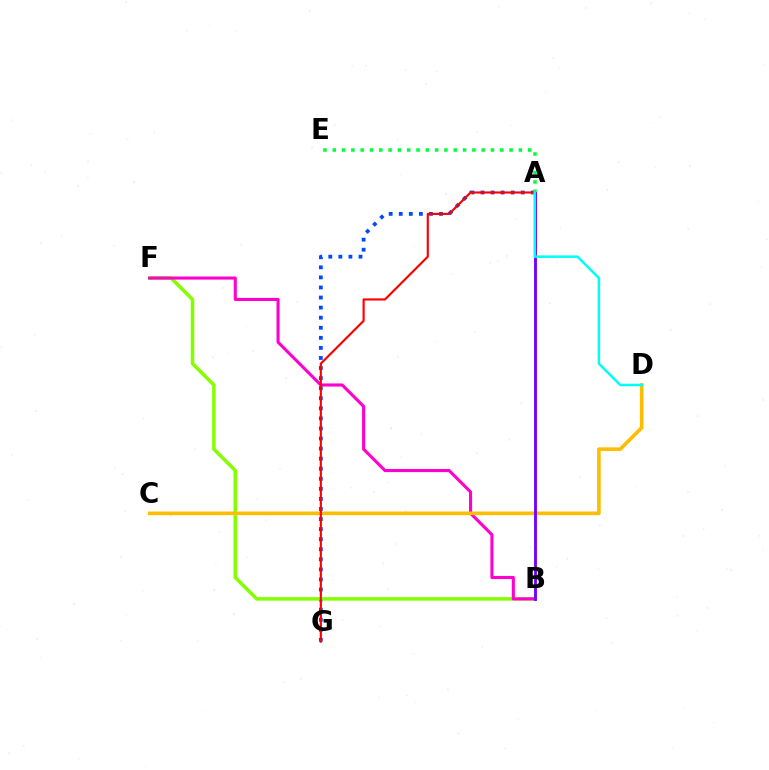{('A', 'G'): [{'color': '#004bff', 'line_style': 'dotted', 'thickness': 2.74}, {'color': '#ff0000', 'line_style': 'solid', 'thickness': 1.56}], ('B', 'F'): [{'color': '#84ff00', 'line_style': 'solid', 'thickness': 2.54}, {'color': '#ff00cf', 'line_style': 'solid', 'thickness': 2.22}], ('A', 'E'): [{'color': '#00ff39', 'line_style': 'dotted', 'thickness': 2.53}], ('C', 'D'): [{'color': '#ffbd00', 'line_style': 'solid', 'thickness': 2.61}], ('A', 'B'): [{'color': '#7200ff', 'line_style': 'solid', 'thickness': 2.05}], ('A', 'D'): [{'color': '#00fff6', 'line_style': 'solid', 'thickness': 1.8}]}